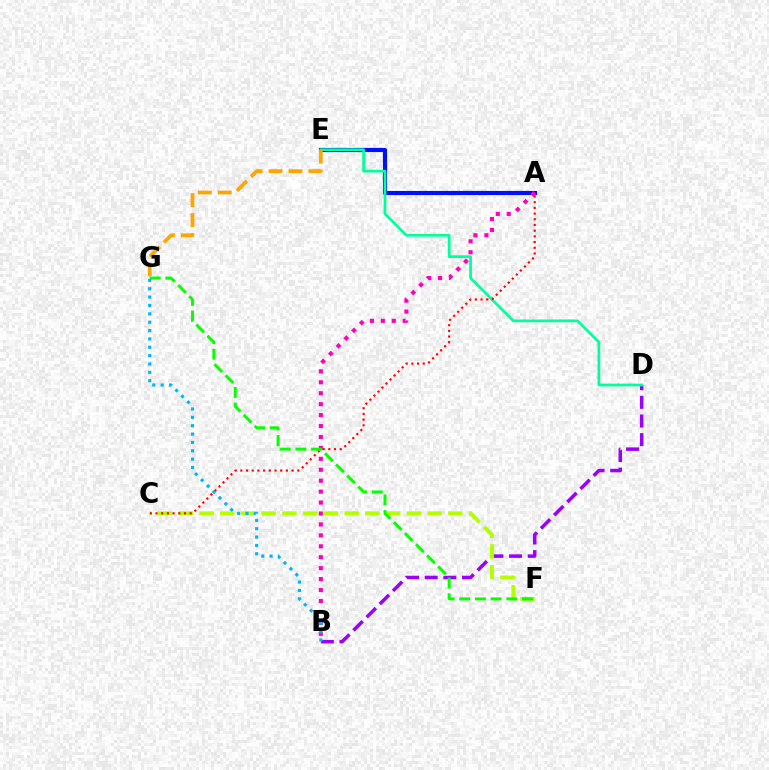{('A', 'E'): [{'color': '#0010ff', 'line_style': 'solid', 'thickness': 2.99}], ('B', 'D'): [{'color': '#9b00ff', 'line_style': 'dashed', 'thickness': 2.53}], ('A', 'B'): [{'color': '#ff00bd', 'line_style': 'dotted', 'thickness': 2.97}], ('D', 'E'): [{'color': '#00ff9d', 'line_style': 'solid', 'thickness': 1.95}], ('E', 'G'): [{'color': '#ffa500', 'line_style': 'dashed', 'thickness': 2.7}], ('C', 'F'): [{'color': '#b3ff00', 'line_style': 'dashed', 'thickness': 2.82}], ('A', 'C'): [{'color': '#ff0000', 'line_style': 'dotted', 'thickness': 1.55}], ('F', 'G'): [{'color': '#08ff00', 'line_style': 'dashed', 'thickness': 2.13}], ('B', 'G'): [{'color': '#00b5ff', 'line_style': 'dotted', 'thickness': 2.27}]}